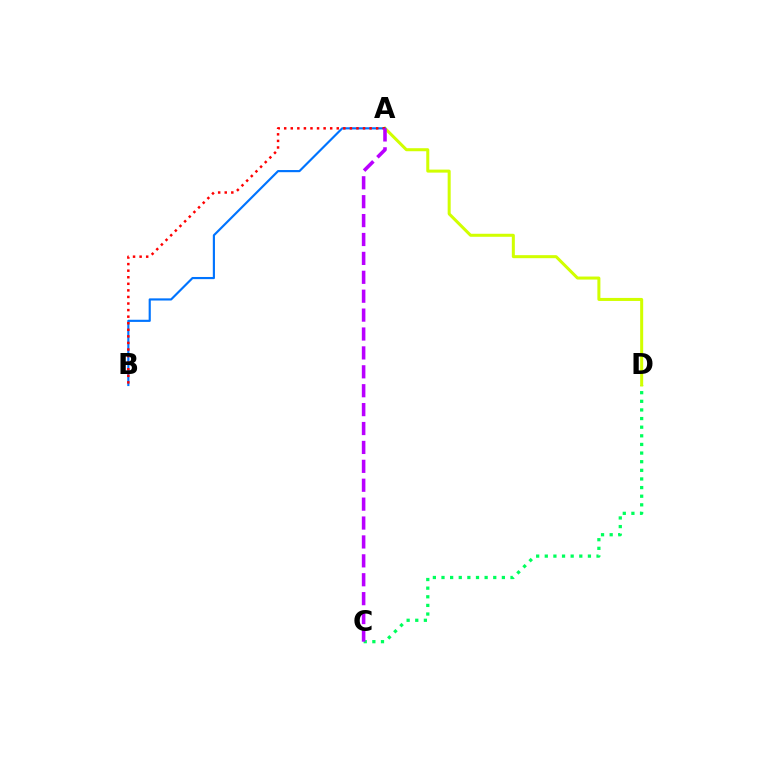{('C', 'D'): [{'color': '#00ff5c', 'line_style': 'dotted', 'thickness': 2.34}], ('A', 'D'): [{'color': '#d1ff00', 'line_style': 'solid', 'thickness': 2.18}], ('A', 'B'): [{'color': '#0074ff', 'line_style': 'solid', 'thickness': 1.55}, {'color': '#ff0000', 'line_style': 'dotted', 'thickness': 1.79}], ('A', 'C'): [{'color': '#b900ff', 'line_style': 'dashed', 'thickness': 2.57}]}